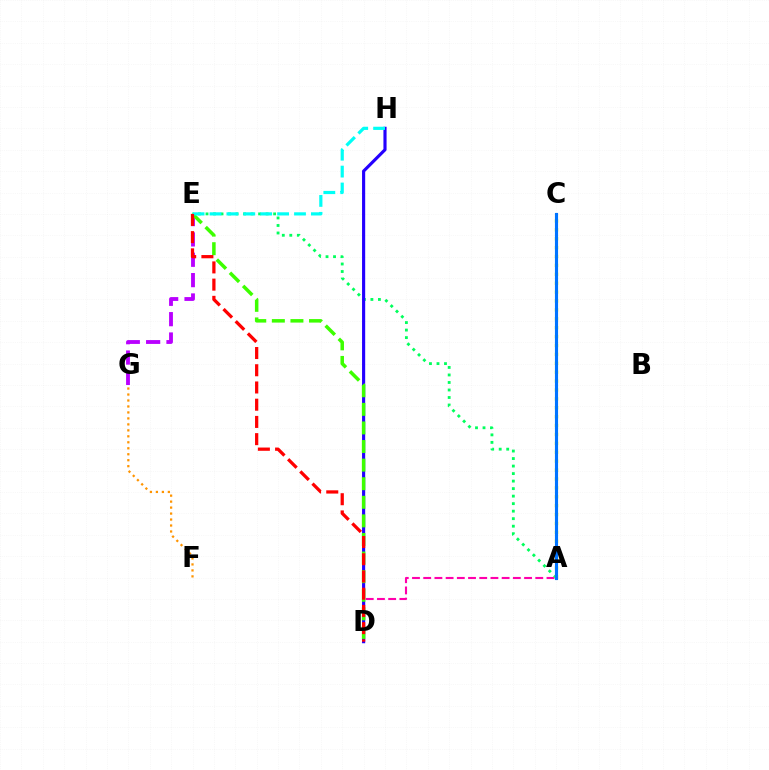{('A', 'D'): [{'color': '#ff00ac', 'line_style': 'dashed', 'thickness': 1.52}], ('E', 'G'): [{'color': '#b900ff', 'line_style': 'dashed', 'thickness': 2.76}], ('A', 'E'): [{'color': '#00ff5c', 'line_style': 'dotted', 'thickness': 2.04}], ('D', 'H'): [{'color': '#2500ff', 'line_style': 'solid', 'thickness': 2.26}], ('D', 'E'): [{'color': '#3dff00', 'line_style': 'dashed', 'thickness': 2.53}, {'color': '#ff0000', 'line_style': 'dashed', 'thickness': 2.34}], ('A', 'C'): [{'color': '#d1ff00', 'line_style': 'dotted', 'thickness': 2.42}, {'color': '#0074ff', 'line_style': 'solid', 'thickness': 2.25}], ('E', 'H'): [{'color': '#00fff6', 'line_style': 'dashed', 'thickness': 2.3}], ('F', 'G'): [{'color': '#ff9400', 'line_style': 'dotted', 'thickness': 1.62}]}